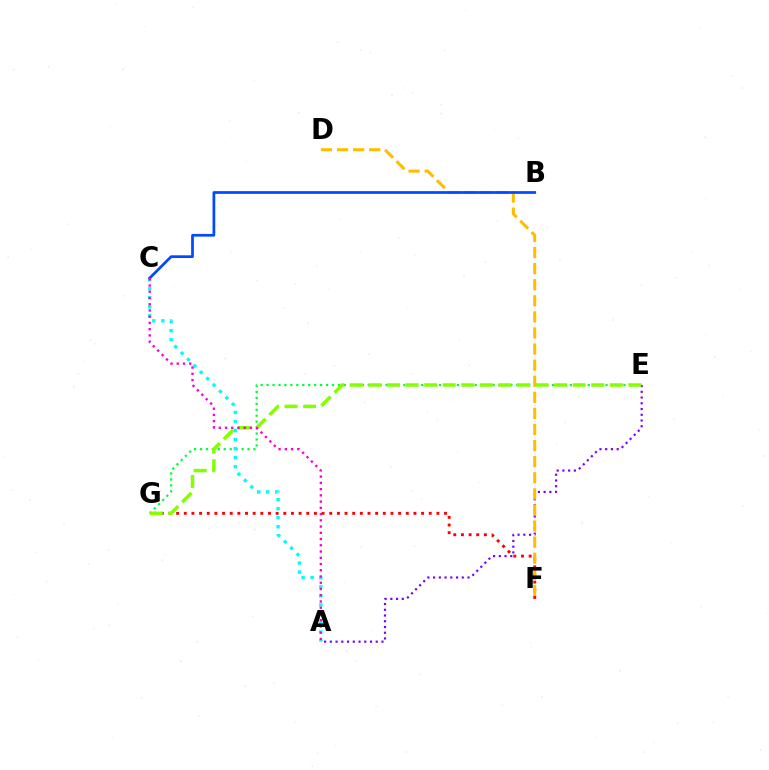{('E', 'G'): [{'color': '#00ff39', 'line_style': 'dotted', 'thickness': 1.62}, {'color': '#84ff00', 'line_style': 'dashed', 'thickness': 2.52}], ('A', 'E'): [{'color': '#7200ff', 'line_style': 'dotted', 'thickness': 1.56}], ('F', 'G'): [{'color': '#ff0000', 'line_style': 'dotted', 'thickness': 2.08}], ('D', 'F'): [{'color': '#ffbd00', 'line_style': 'dashed', 'thickness': 2.19}], ('A', 'C'): [{'color': '#00fff6', 'line_style': 'dotted', 'thickness': 2.45}, {'color': '#ff00cf', 'line_style': 'dotted', 'thickness': 1.7}], ('B', 'C'): [{'color': '#004bff', 'line_style': 'solid', 'thickness': 1.97}]}